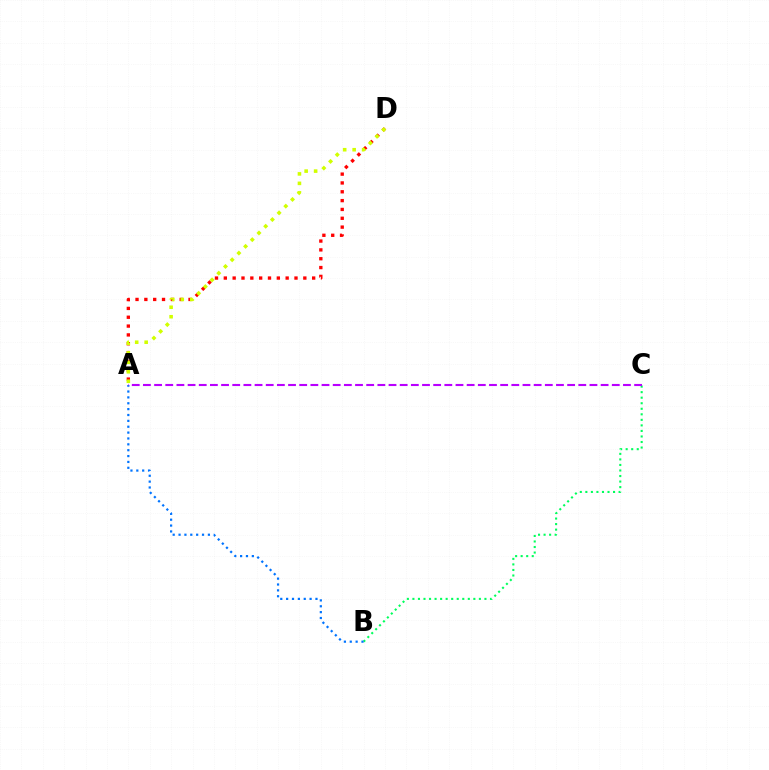{('B', 'C'): [{'color': '#00ff5c', 'line_style': 'dotted', 'thickness': 1.51}], ('A', 'B'): [{'color': '#0074ff', 'line_style': 'dotted', 'thickness': 1.59}], ('A', 'D'): [{'color': '#ff0000', 'line_style': 'dotted', 'thickness': 2.4}, {'color': '#d1ff00', 'line_style': 'dotted', 'thickness': 2.58}], ('A', 'C'): [{'color': '#b900ff', 'line_style': 'dashed', 'thickness': 1.52}]}